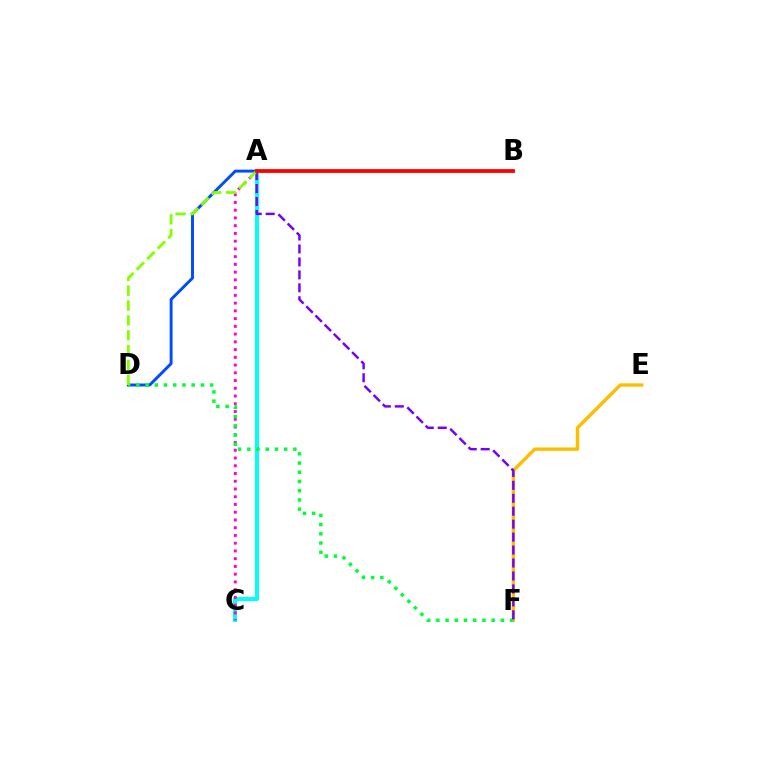{('E', 'F'): [{'color': '#ffbd00', 'line_style': 'solid', 'thickness': 2.43}], ('A', 'D'): [{'color': '#004bff', 'line_style': 'solid', 'thickness': 2.11}, {'color': '#84ff00', 'line_style': 'dashed', 'thickness': 2.02}], ('A', 'C'): [{'color': '#00fff6', 'line_style': 'solid', 'thickness': 2.89}, {'color': '#ff00cf', 'line_style': 'dotted', 'thickness': 2.1}], ('D', 'F'): [{'color': '#00ff39', 'line_style': 'dotted', 'thickness': 2.5}], ('A', 'F'): [{'color': '#7200ff', 'line_style': 'dashed', 'thickness': 1.76}], ('A', 'B'): [{'color': '#ff0000', 'line_style': 'solid', 'thickness': 2.73}]}